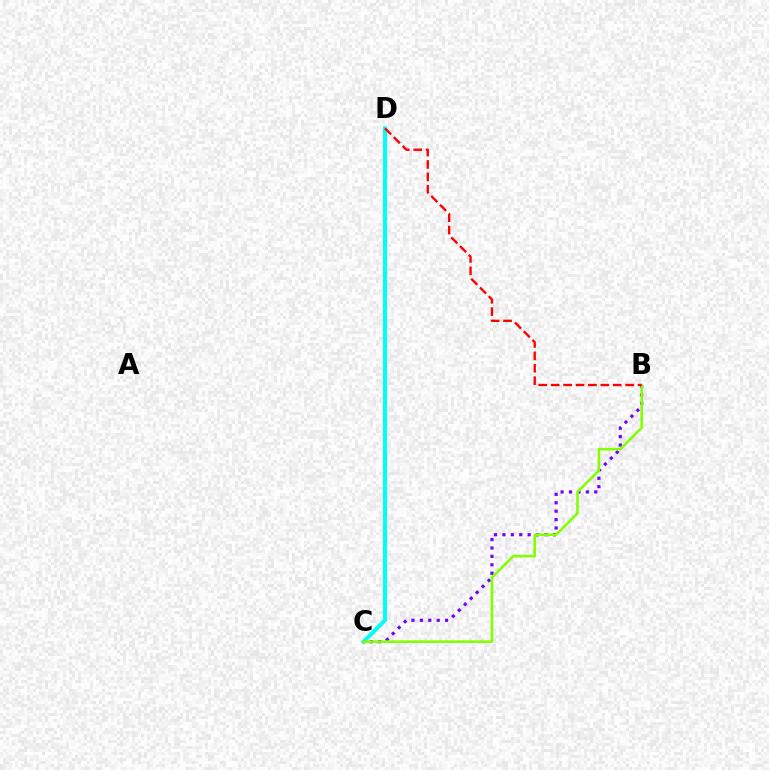{('C', 'D'): [{'color': '#00fff6', 'line_style': 'solid', 'thickness': 2.89}], ('B', 'C'): [{'color': '#7200ff', 'line_style': 'dotted', 'thickness': 2.29}, {'color': '#84ff00', 'line_style': 'solid', 'thickness': 1.86}], ('B', 'D'): [{'color': '#ff0000', 'line_style': 'dashed', 'thickness': 1.69}]}